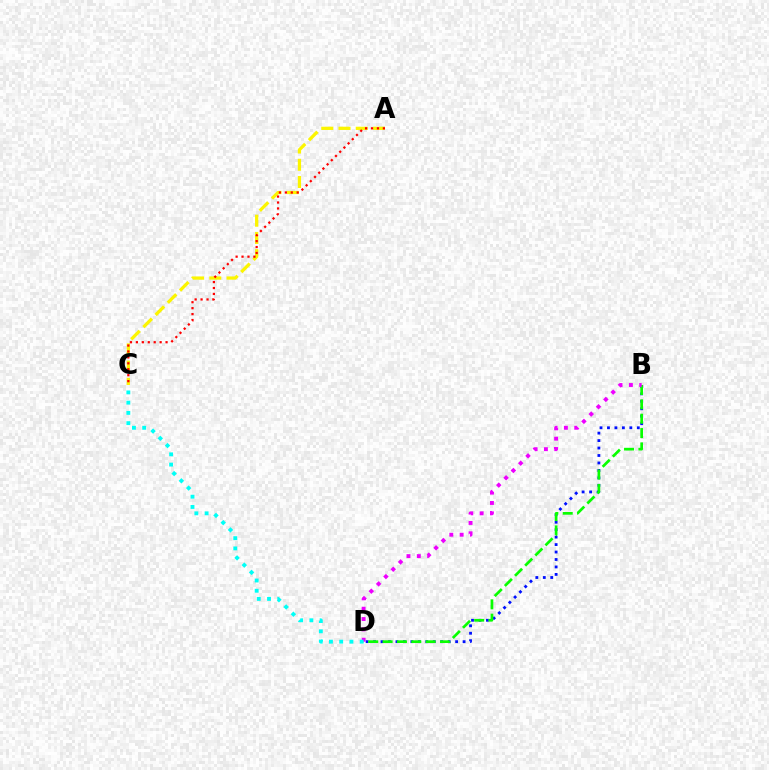{('A', 'C'): [{'color': '#fcf500', 'line_style': 'dashed', 'thickness': 2.34}, {'color': '#ff0000', 'line_style': 'dotted', 'thickness': 1.61}], ('B', 'D'): [{'color': '#0010ff', 'line_style': 'dotted', 'thickness': 2.03}, {'color': '#08ff00', 'line_style': 'dashed', 'thickness': 1.95}, {'color': '#ee00ff', 'line_style': 'dotted', 'thickness': 2.81}], ('C', 'D'): [{'color': '#00fff6', 'line_style': 'dotted', 'thickness': 2.78}]}